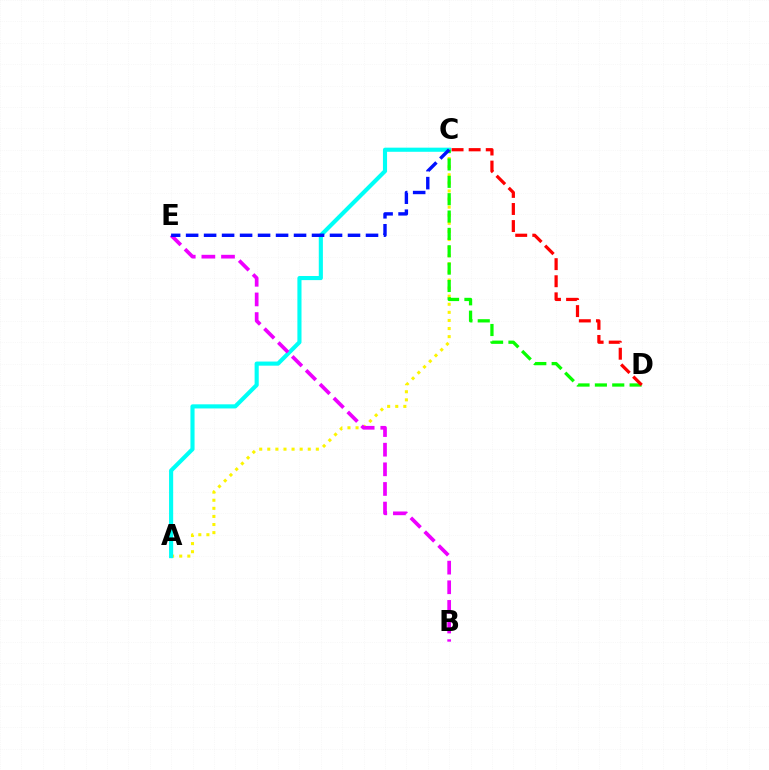{('A', 'C'): [{'color': '#fcf500', 'line_style': 'dotted', 'thickness': 2.2}, {'color': '#00fff6', 'line_style': 'solid', 'thickness': 2.96}], ('C', 'D'): [{'color': '#08ff00', 'line_style': 'dashed', 'thickness': 2.36}, {'color': '#ff0000', 'line_style': 'dashed', 'thickness': 2.32}], ('B', 'E'): [{'color': '#ee00ff', 'line_style': 'dashed', 'thickness': 2.67}], ('C', 'E'): [{'color': '#0010ff', 'line_style': 'dashed', 'thickness': 2.44}]}